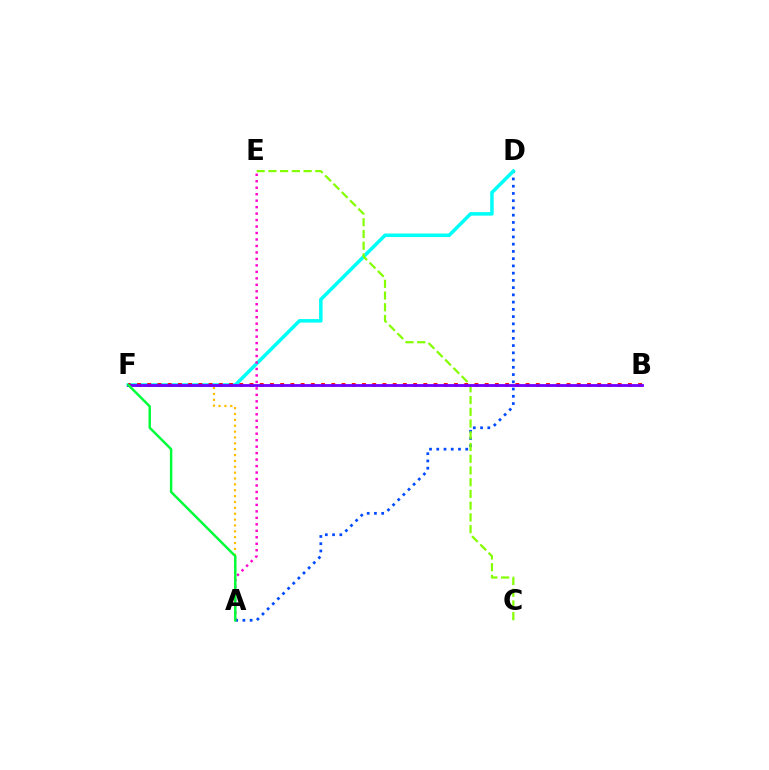{('A', 'F'): [{'color': '#ffbd00', 'line_style': 'dotted', 'thickness': 1.59}, {'color': '#00ff39', 'line_style': 'solid', 'thickness': 1.77}], ('A', 'D'): [{'color': '#004bff', 'line_style': 'dotted', 'thickness': 1.97}], ('D', 'F'): [{'color': '#00fff6', 'line_style': 'solid', 'thickness': 2.53}], ('B', 'F'): [{'color': '#ff0000', 'line_style': 'dotted', 'thickness': 2.78}, {'color': '#7200ff', 'line_style': 'solid', 'thickness': 2.04}], ('C', 'E'): [{'color': '#84ff00', 'line_style': 'dashed', 'thickness': 1.59}], ('A', 'E'): [{'color': '#ff00cf', 'line_style': 'dotted', 'thickness': 1.76}]}